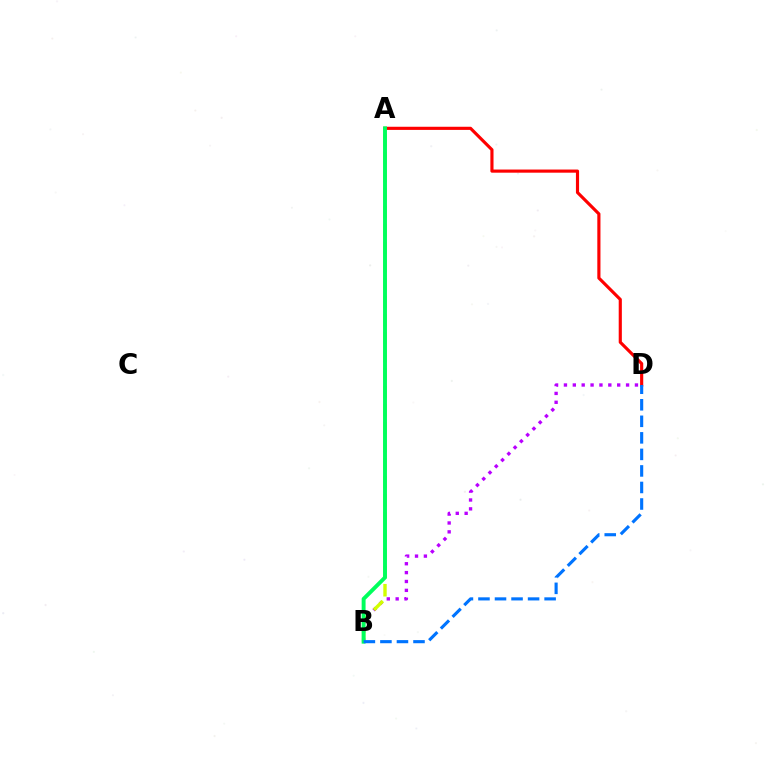{('B', 'D'): [{'color': '#b900ff', 'line_style': 'dotted', 'thickness': 2.41}, {'color': '#0074ff', 'line_style': 'dashed', 'thickness': 2.25}], ('A', 'B'): [{'color': '#d1ff00', 'line_style': 'dashed', 'thickness': 2.45}, {'color': '#00ff5c', 'line_style': 'solid', 'thickness': 2.82}], ('A', 'D'): [{'color': '#ff0000', 'line_style': 'solid', 'thickness': 2.26}]}